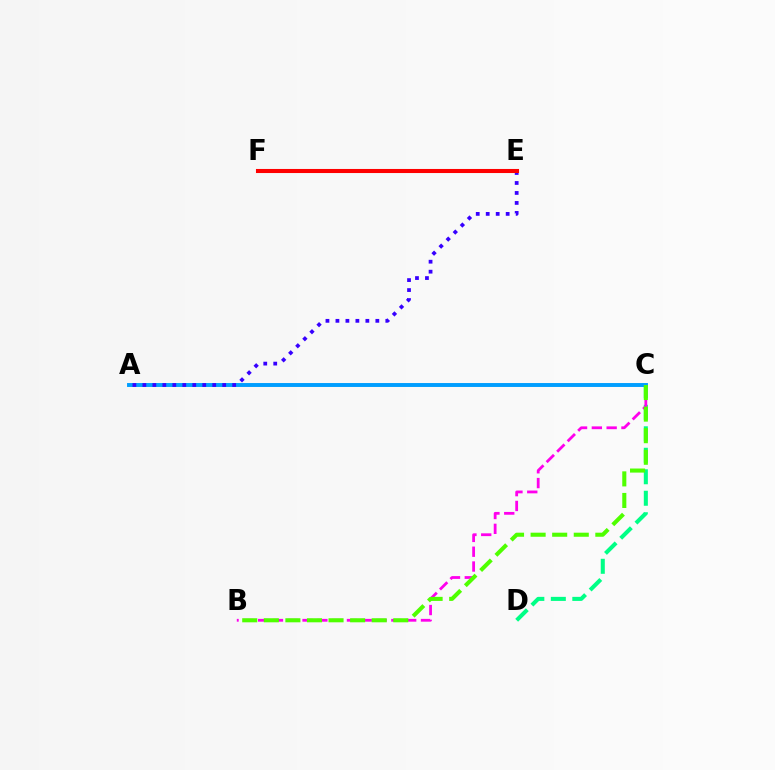{('A', 'C'): [{'color': '#ffd500', 'line_style': 'dashed', 'thickness': 1.58}, {'color': '#009eff', 'line_style': 'solid', 'thickness': 2.82}], ('C', 'D'): [{'color': '#00ff86', 'line_style': 'dashed', 'thickness': 2.92}], ('B', 'C'): [{'color': '#ff00ed', 'line_style': 'dashed', 'thickness': 2.01}, {'color': '#4fff00', 'line_style': 'dashed', 'thickness': 2.93}], ('A', 'E'): [{'color': '#3700ff', 'line_style': 'dotted', 'thickness': 2.71}], ('E', 'F'): [{'color': '#ff0000', 'line_style': 'solid', 'thickness': 2.93}]}